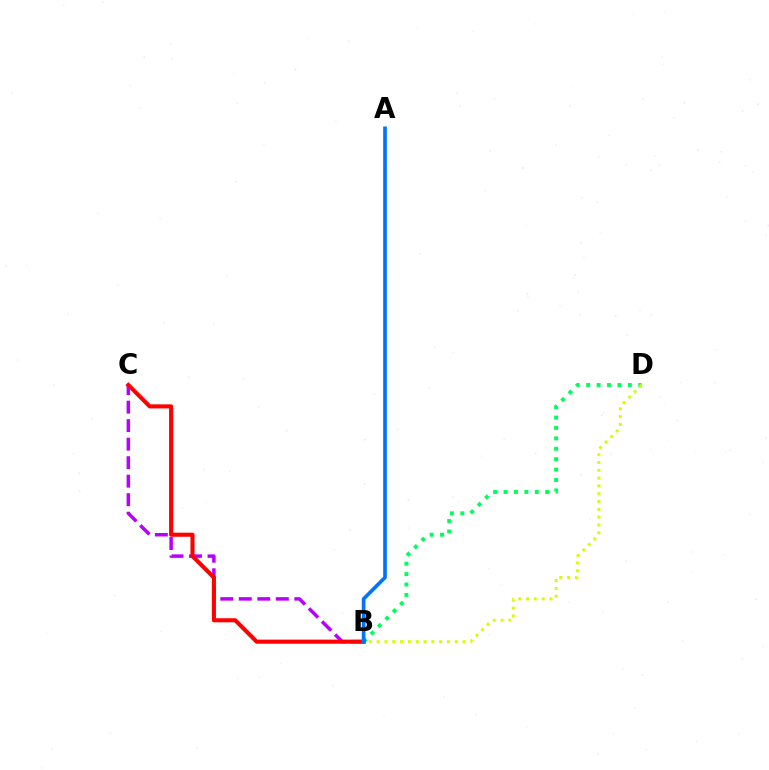{('B', 'D'): [{'color': '#00ff5c', 'line_style': 'dotted', 'thickness': 2.83}, {'color': '#d1ff00', 'line_style': 'dotted', 'thickness': 2.12}], ('B', 'C'): [{'color': '#b900ff', 'line_style': 'dashed', 'thickness': 2.51}, {'color': '#ff0000', 'line_style': 'solid', 'thickness': 2.95}], ('A', 'B'): [{'color': '#0074ff', 'line_style': 'solid', 'thickness': 2.65}]}